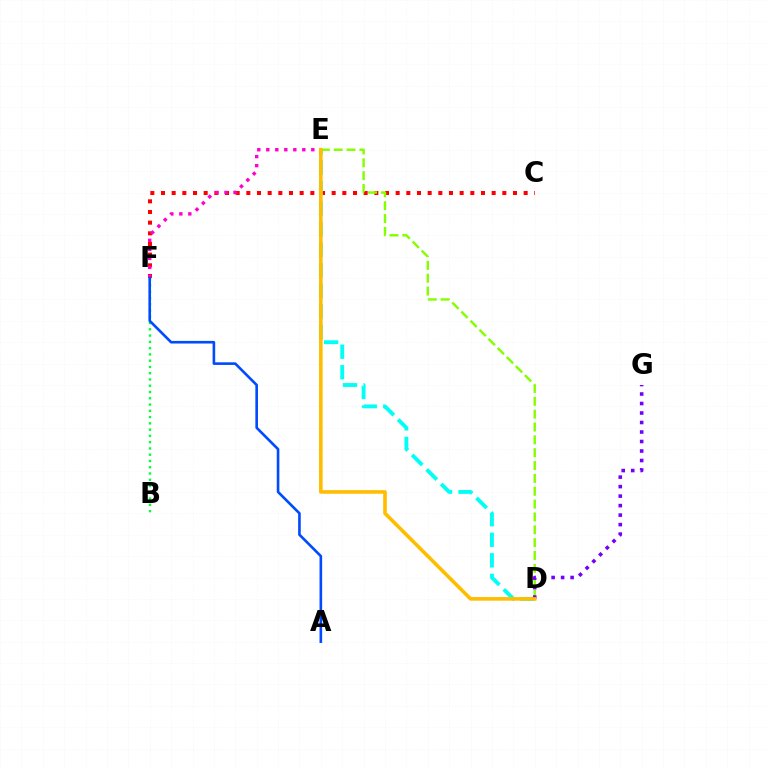{('C', 'F'): [{'color': '#ff0000', 'line_style': 'dotted', 'thickness': 2.9}], ('B', 'F'): [{'color': '#00ff39', 'line_style': 'dotted', 'thickness': 1.7}], ('D', 'E'): [{'color': '#00fff6', 'line_style': 'dashed', 'thickness': 2.79}, {'color': '#84ff00', 'line_style': 'dashed', 'thickness': 1.75}, {'color': '#ffbd00', 'line_style': 'solid', 'thickness': 2.6}], ('E', 'F'): [{'color': '#ff00cf', 'line_style': 'dotted', 'thickness': 2.45}], ('D', 'G'): [{'color': '#7200ff', 'line_style': 'dotted', 'thickness': 2.58}], ('A', 'F'): [{'color': '#004bff', 'line_style': 'solid', 'thickness': 1.89}]}